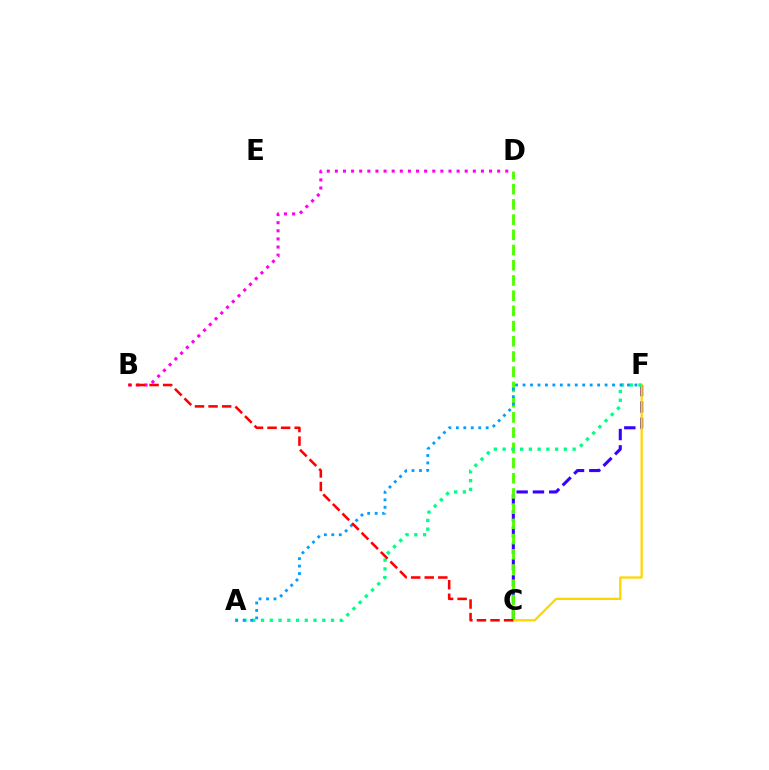{('C', 'F'): [{'color': '#3700ff', 'line_style': 'dashed', 'thickness': 2.22}, {'color': '#ffd500', 'line_style': 'solid', 'thickness': 1.63}], ('C', 'D'): [{'color': '#4fff00', 'line_style': 'dashed', 'thickness': 2.07}], ('B', 'D'): [{'color': '#ff00ed', 'line_style': 'dotted', 'thickness': 2.2}], ('A', 'F'): [{'color': '#00ff86', 'line_style': 'dotted', 'thickness': 2.38}, {'color': '#009eff', 'line_style': 'dotted', 'thickness': 2.03}], ('B', 'C'): [{'color': '#ff0000', 'line_style': 'dashed', 'thickness': 1.84}]}